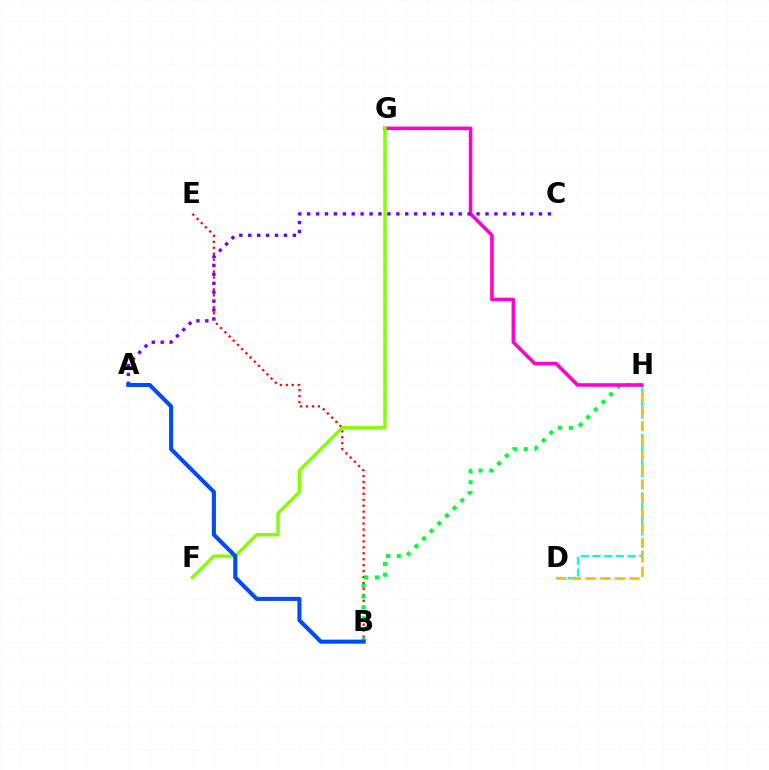{('D', 'H'): [{'color': '#00fff6', 'line_style': 'dashed', 'thickness': 1.59}, {'color': '#ffbd00', 'line_style': 'dashed', 'thickness': 1.98}], ('B', 'E'): [{'color': '#ff0000', 'line_style': 'dotted', 'thickness': 1.62}], ('B', 'H'): [{'color': '#00ff39', 'line_style': 'dotted', 'thickness': 2.94}], ('G', 'H'): [{'color': '#ff00cf', 'line_style': 'solid', 'thickness': 2.57}], ('F', 'G'): [{'color': '#84ff00', 'line_style': 'solid', 'thickness': 2.43}], ('A', 'C'): [{'color': '#7200ff', 'line_style': 'dotted', 'thickness': 2.42}], ('A', 'B'): [{'color': '#004bff', 'line_style': 'solid', 'thickness': 2.93}]}